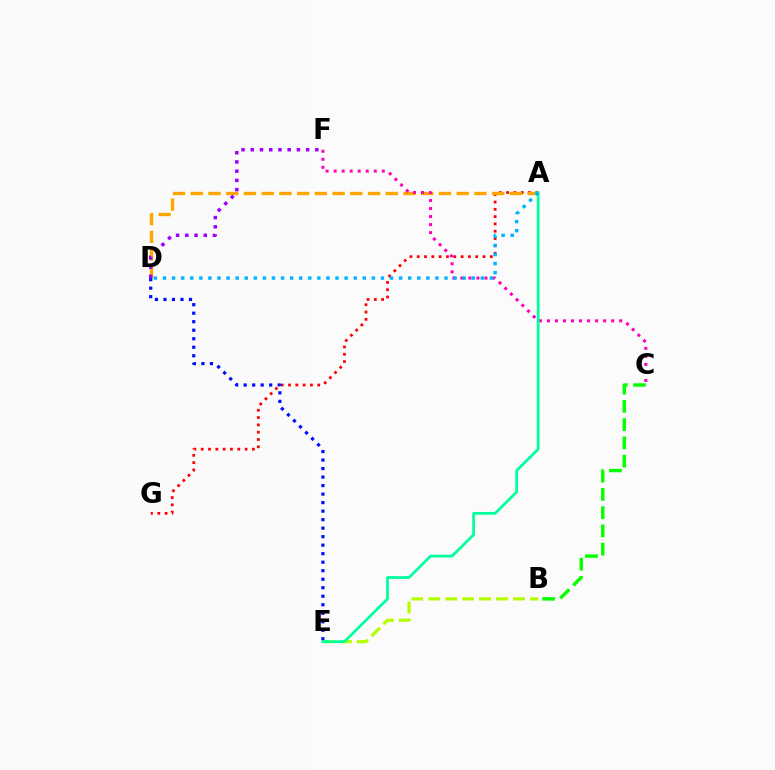{('A', 'G'): [{'color': '#ff0000', 'line_style': 'dotted', 'thickness': 1.99}], ('A', 'D'): [{'color': '#ffa500', 'line_style': 'dashed', 'thickness': 2.41}, {'color': '#00b5ff', 'line_style': 'dotted', 'thickness': 2.47}], ('C', 'F'): [{'color': '#ff00bd', 'line_style': 'dotted', 'thickness': 2.18}], ('B', 'E'): [{'color': '#b3ff00', 'line_style': 'dashed', 'thickness': 2.3}], ('D', 'E'): [{'color': '#0010ff', 'line_style': 'dotted', 'thickness': 2.31}], ('A', 'E'): [{'color': '#00ff9d', 'line_style': 'solid', 'thickness': 1.98}], ('D', 'F'): [{'color': '#9b00ff', 'line_style': 'dotted', 'thickness': 2.51}], ('B', 'C'): [{'color': '#08ff00', 'line_style': 'dashed', 'thickness': 2.48}]}